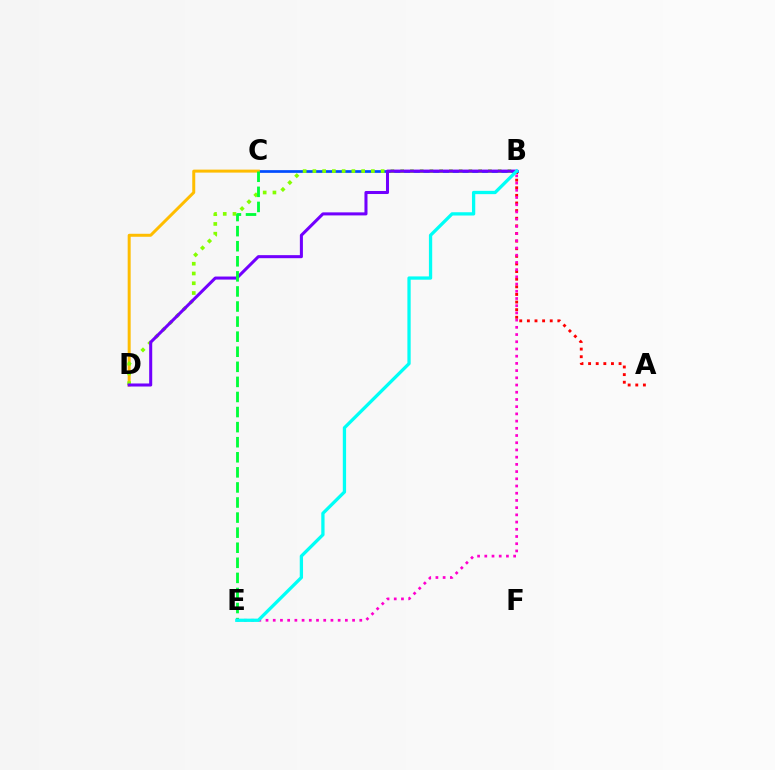{('A', 'B'): [{'color': '#ff0000', 'line_style': 'dotted', 'thickness': 2.07}], ('B', 'C'): [{'color': '#004bff', 'line_style': 'solid', 'thickness': 1.95}], ('C', 'D'): [{'color': '#ffbd00', 'line_style': 'solid', 'thickness': 2.15}], ('B', 'D'): [{'color': '#84ff00', 'line_style': 'dotted', 'thickness': 2.65}, {'color': '#7200ff', 'line_style': 'solid', 'thickness': 2.19}], ('C', 'E'): [{'color': '#00ff39', 'line_style': 'dashed', 'thickness': 2.05}], ('B', 'E'): [{'color': '#ff00cf', 'line_style': 'dotted', 'thickness': 1.96}, {'color': '#00fff6', 'line_style': 'solid', 'thickness': 2.37}]}